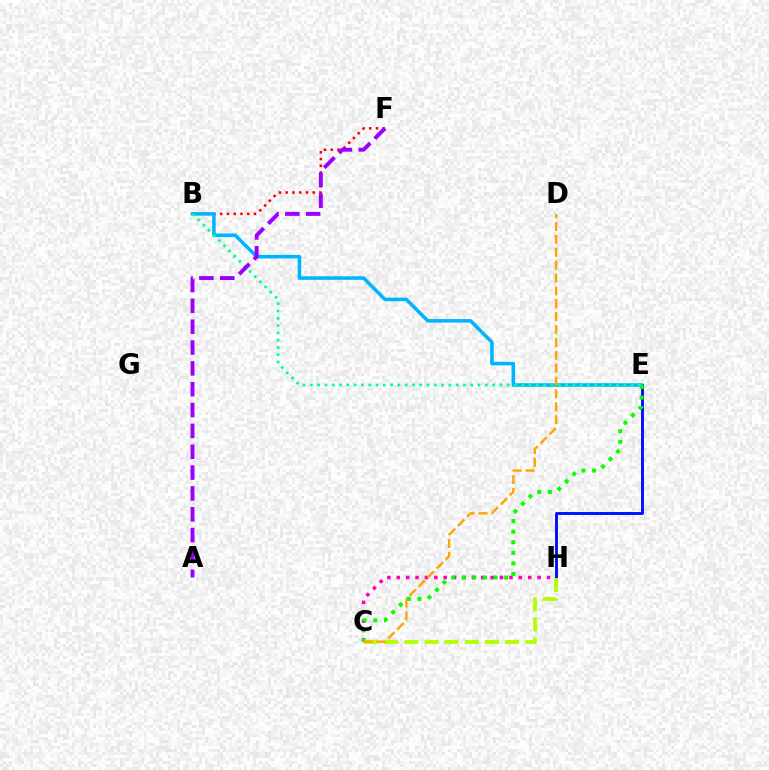{('E', 'H'): [{'color': '#0010ff', 'line_style': 'solid', 'thickness': 2.09}], ('B', 'F'): [{'color': '#ff0000', 'line_style': 'dotted', 'thickness': 1.84}], ('C', 'H'): [{'color': '#ff00bd', 'line_style': 'dotted', 'thickness': 2.55}, {'color': '#b3ff00', 'line_style': 'dashed', 'thickness': 2.74}], ('B', 'E'): [{'color': '#00b5ff', 'line_style': 'solid', 'thickness': 2.54}, {'color': '#00ff9d', 'line_style': 'dotted', 'thickness': 1.98}], ('C', 'E'): [{'color': '#08ff00', 'line_style': 'dotted', 'thickness': 2.88}], ('C', 'D'): [{'color': '#ffa500', 'line_style': 'dashed', 'thickness': 1.75}], ('A', 'F'): [{'color': '#9b00ff', 'line_style': 'dashed', 'thickness': 2.83}]}